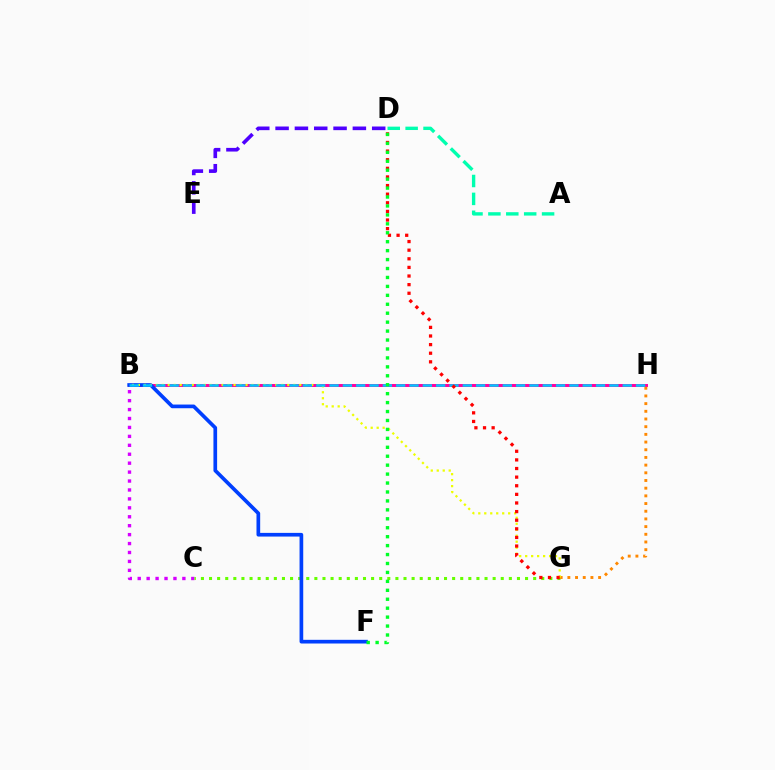{('D', 'E'): [{'color': '#4f00ff', 'line_style': 'dashed', 'thickness': 2.62}], ('B', 'C'): [{'color': '#d600ff', 'line_style': 'dotted', 'thickness': 2.43}], ('A', 'D'): [{'color': '#00ffaf', 'line_style': 'dashed', 'thickness': 2.43}], ('C', 'G'): [{'color': '#66ff00', 'line_style': 'dotted', 'thickness': 2.2}], ('B', 'H'): [{'color': '#ff00a0', 'line_style': 'solid', 'thickness': 2.14}, {'color': '#00c7ff', 'line_style': 'dashed', 'thickness': 1.81}], ('G', 'H'): [{'color': '#ff8800', 'line_style': 'dotted', 'thickness': 2.09}], ('B', 'F'): [{'color': '#003fff', 'line_style': 'solid', 'thickness': 2.65}], ('B', 'G'): [{'color': '#eeff00', 'line_style': 'dotted', 'thickness': 1.62}], ('D', 'G'): [{'color': '#ff0000', 'line_style': 'dotted', 'thickness': 2.34}], ('D', 'F'): [{'color': '#00ff27', 'line_style': 'dotted', 'thickness': 2.43}]}